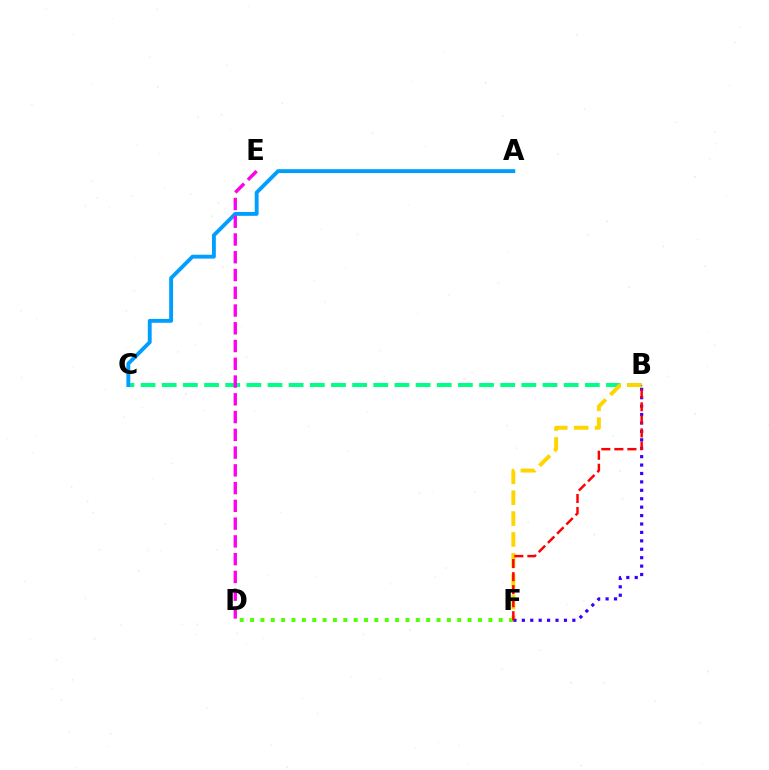{('D', 'F'): [{'color': '#4fff00', 'line_style': 'dotted', 'thickness': 2.81}], ('B', 'C'): [{'color': '#00ff86', 'line_style': 'dashed', 'thickness': 2.87}], ('B', 'F'): [{'color': '#ffd500', 'line_style': 'dashed', 'thickness': 2.84}, {'color': '#3700ff', 'line_style': 'dotted', 'thickness': 2.29}, {'color': '#ff0000', 'line_style': 'dashed', 'thickness': 1.77}], ('A', 'C'): [{'color': '#009eff', 'line_style': 'solid', 'thickness': 2.79}], ('D', 'E'): [{'color': '#ff00ed', 'line_style': 'dashed', 'thickness': 2.41}]}